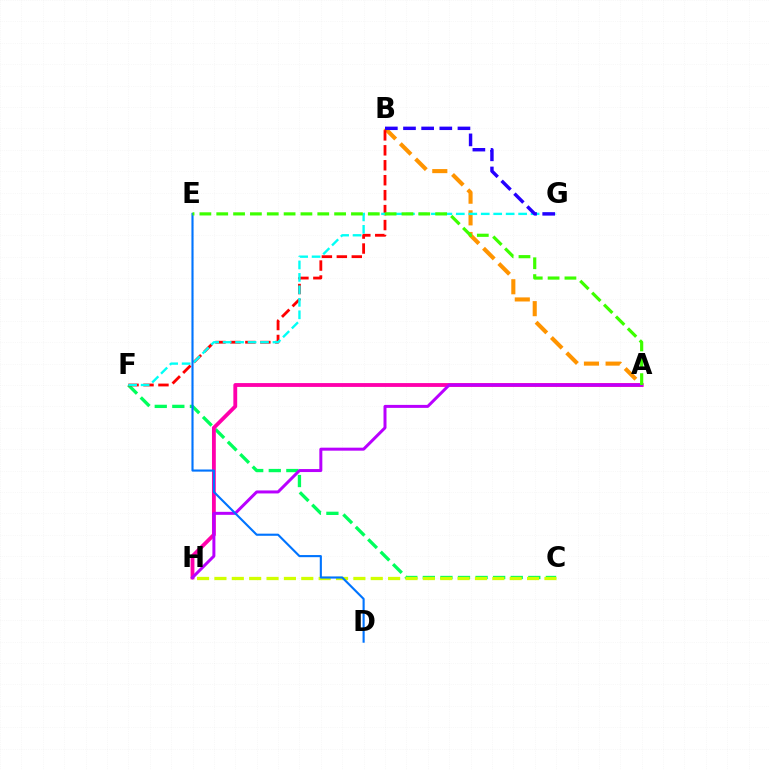{('A', 'B'): [{'color': '#ff9400', 'line_style': 'dashed', 'thickness': 2.94}], ('C', 'F'): [{'color': '#00ff5c', 'line_style': 'dashed', 'thickness': 2.39}], ('B', 'F'): [{'color': '#ff0000', 'line_style': 'dashed', 'thickness': 2.03}], ('A', 'H'): [{'color': '#ff00ac', 'line_style': 'solid', 'thickness': 2.76}, {'color': '#b900ff', 'line_style': 'solid', 'thickness': 2.15}], ('C', 'H'): [{'color': '#d1ff00', 'line_style': 'dashed', 'thickness': 2.36}], ('F', 'G'): [{'color': '#00fff6', 'line_style': 'dashed', 'thickness': 1.69}], ('B', 'G'): [{'color': '#2500ff', 'line_style': 'dashed', 'thickness': 2.47}], ('D', 'E'): [{'color': '#0074ff', 'line_style': 'solid', 'thickness': 1.53}], ('A', 'E'): [{'color': '#3dff00', 'line_style': 'dashed', 'thickness': 2.29}]}